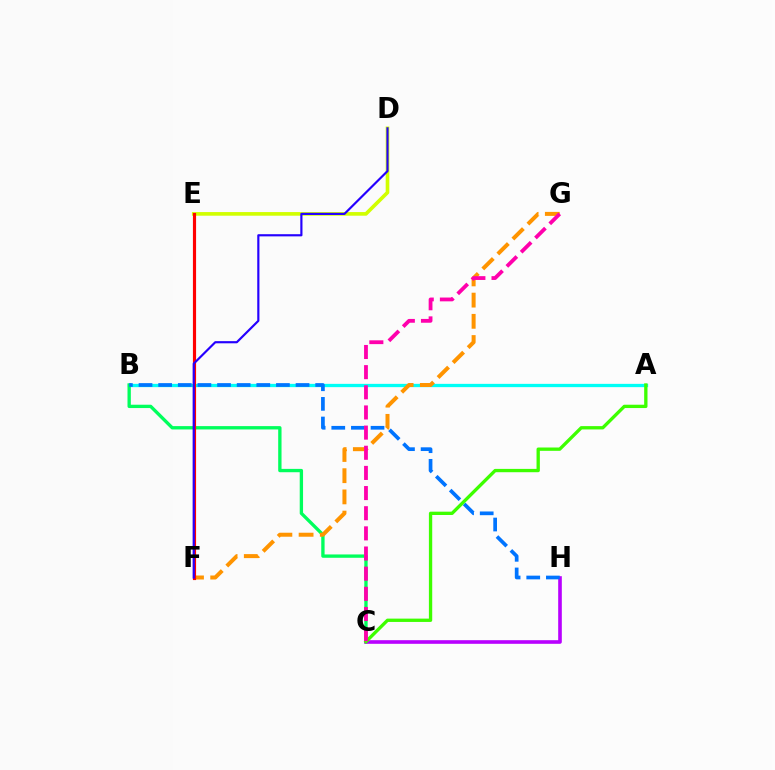{('A', 'B'): [{'color': '#00fff6', 'line_style': 'solid', 'thickness': 2.37}], ('B', 'C'): [{'color': '#00ff5c', 'line_style': 'solid', 'thickness': 2.4}], ('D', 'E'): [{'color': '#d1ff00', 'line_style': 'solid', 'thickness': 2.62}], ('F', 'G'): [{'color': '#ff9400', 'line_style': 'dashed', 'thickness': 2.88}], ('C', 'H'): [{'color': '#b900ff', 'line_style': 'solid', 'thickness': 2.61}], ('B', 'H'): [{'color': '#0074ff', 'line_style': 'dashed', 'thickness': 2.67}], ('E', 'F'): [{'color': '#ff0000', 'line_style': 'solid', 'thickness': 2.28}], ('A', 'C'): [{'color': '#3dff00', 'line_style': 'solid', 'thickness': 2.39}], ('D', 'F'): [{'color': '#2500ff', 'line_style': 'solid', 'thickness': 1.56}], ('C', 'G'): [{'color': '#ff00ac', 'line_style': 'dashed', 'thickness': 2.74}]}